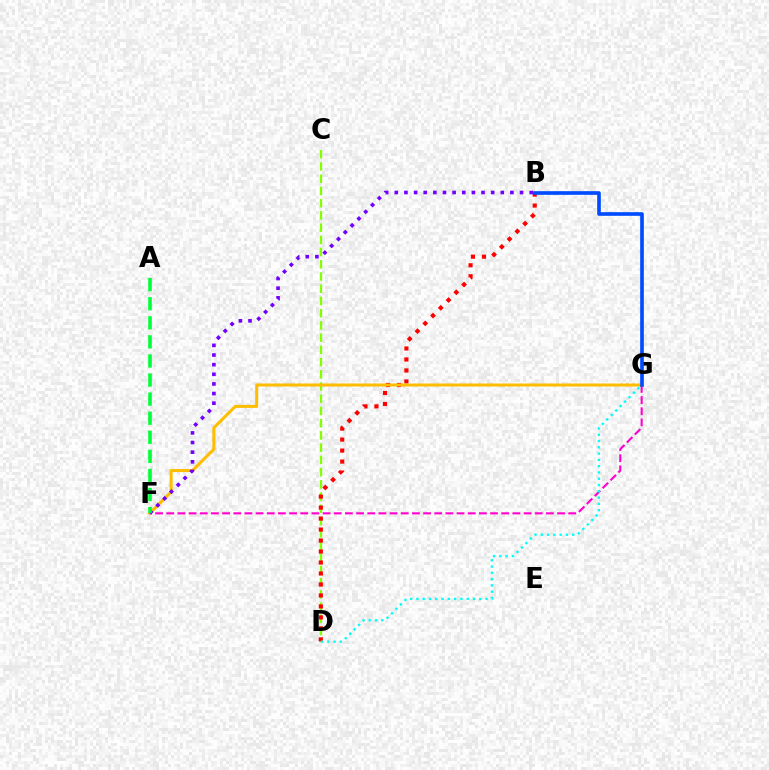{('C', 'D'): [{'color': '#84ff00', 'line_style': 'dashed', 'thickness': 1.66}], ('B', 'D'): [{'color': '#ff0000', 'line_style': 'dotted', 'thickness': 2.98}], ('F', 'G'): [{'color': '#ff00cf', 'line_style': 'dashed', 'thickness': 1.52}, {'color': '#ffbd00', 'line_style': 'solid', 'thickness': 2.17}], ('B', 'F'): [{'color': '#7200ff', 'line_style': 'dotted', 'thickness': 2.62}], ('D', 'G'): [{'color': '#00fff6', 'line_style': 'dotted', 'thickness': 1.71}], ('A', 'F'): [{'color': '#00ff39', 'line_style': 'dashed', 'thickness': 2.59}], ('B', 'G'): [{'color': '#004bff', 'line_style': 'solid', 'thickness': 2.63}]}